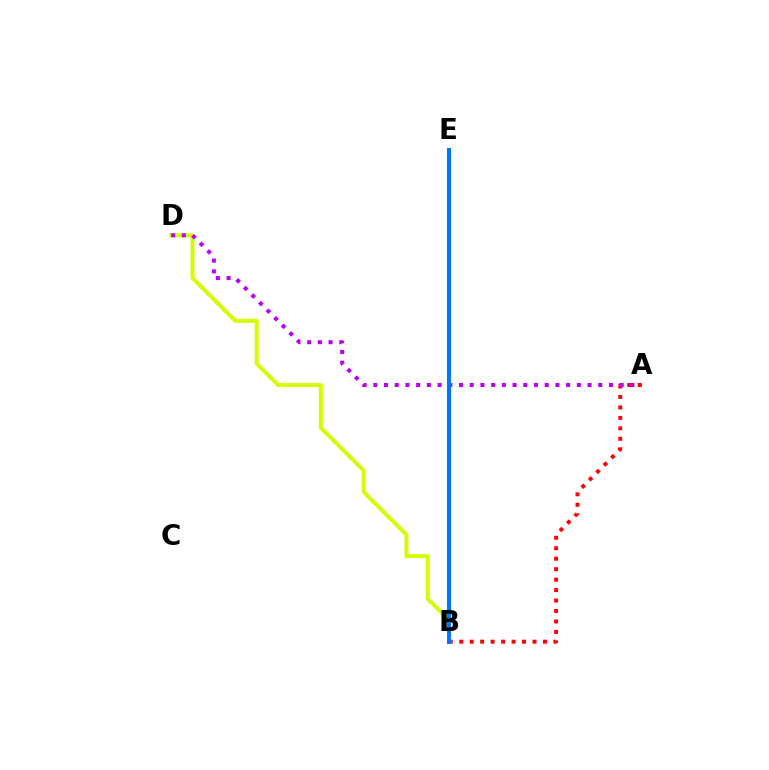{('B', 'E'): [{'color': '#00ff5c', 'line_style': 'solid', 'thickness': 2.98}, {'color': '#0074ff', 'line_style': 'solid', 'thickness': 2.8}], ('A', 'B'): [{'color': '#ff0000', 'line_style': 'dotted', 'thickness': 2.84}], ('B', 'D'): [{'color': '#d1ff00', 'line_style': 'solid', 'thickness': 2.85}], ('A', 'D'): [{'color': '#b900ff', 'line_style': 'dotted', 'thickness': 2.91}]}